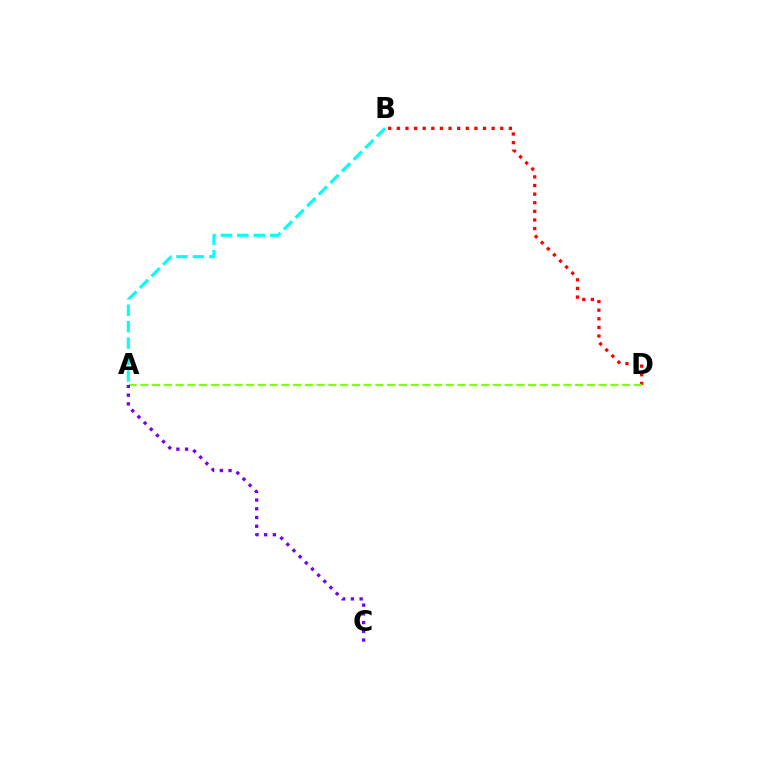{('B', 'D'): [{'color': '#ff0000', 'line_style': 'dotted', 'thickness': 2.34}], ('A', 'B'): [{'color': '#00fff6', 'line_style': 'dashed', 'thickness': 2.23}], ('A', 'D'): [{'color': '#84ff00', 'line_style': 'dashed', 'thickness': 1.6}], ('A', 'C'): [{'color': '#7200ff', 'line_style': 'dotted', 'thickness': 2.37}]}